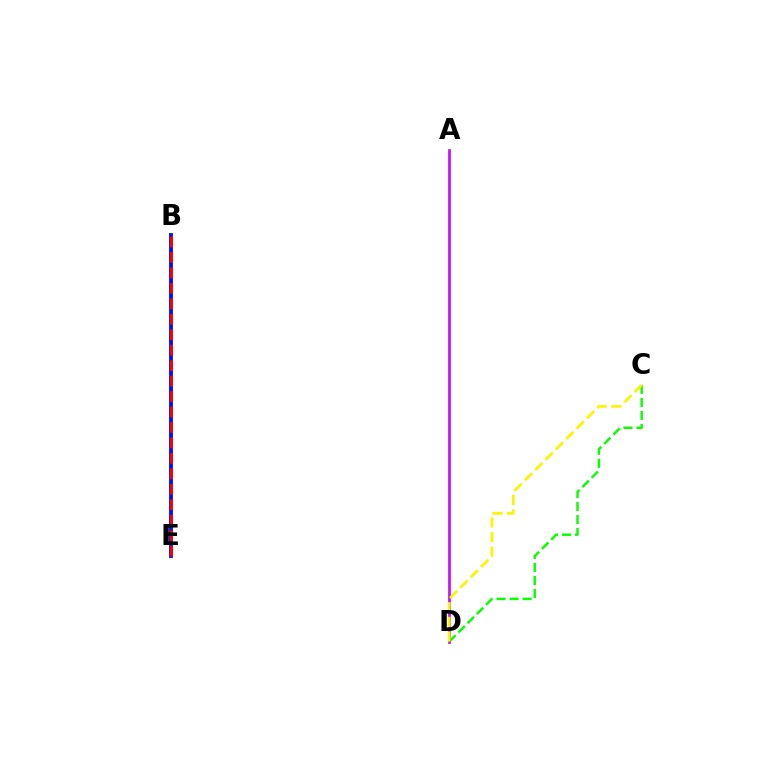{('B', 'E'): [{'color': '#0010ff', 'line_style': 'solid', 'thickness': 2.77}, {'color': '#ff0000', 'line_style': 'dashed', 'thickness': 2.1}], ('A', 'D'): [{'color': '#00fff6', 'line_style': 'solid', 'thickness': 2.05}, {'color': '#ee00ff', 'line_style': 'solid', 'thickness': 1.86}], ('C', 'D'): [{'color': '#08ff00', 'line_style': 'dashed', 'thickness': 1.77}, {'color': '#fcf500', 'line_style': 'dashed', 'thickness': 1.99}]}